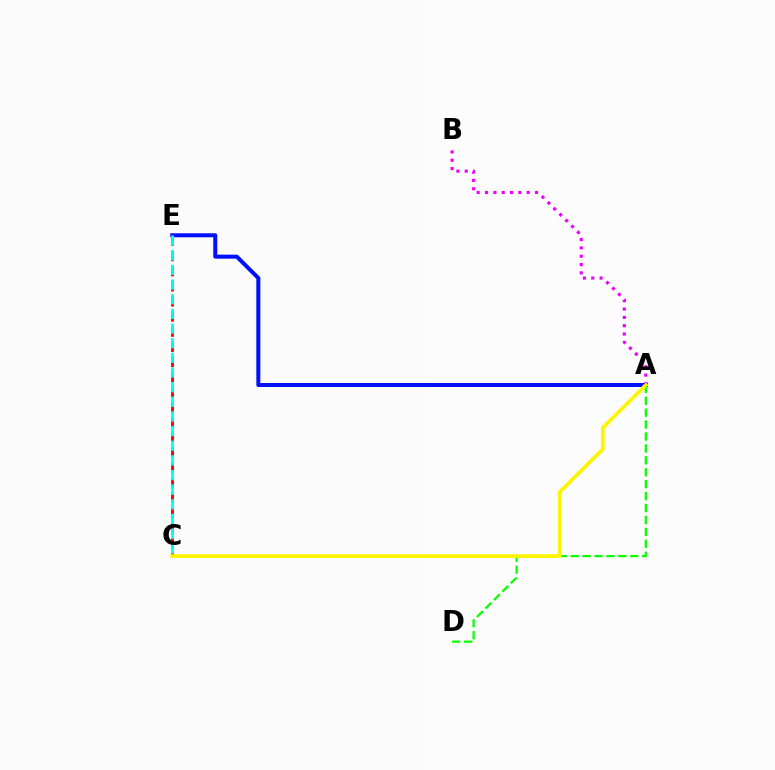{('A', 'B'): [{'color': '#ee00ff', 'line_style': 'dotted', 'thickness': 2.26}], ('A', 'E'): [{'color': '#0010ff', 'line_style': 'solid', 'thickness': 2.89}], ('C', 'E'): [{'color': '#ff0000', 'line_style': 'dashed', 'thickness': 2.06}, {'color': '#00fff6', 'line_style': 'dashed', 'thickness': 1.99}], ('A', 'D'): [{'color': '#08ff00', 'line_style': 'dashed', 'thickness': 1.62}], ('A', 'C'): [{'color': '#fcf500', 'line_style': 'solid', 'thickness': 2.66}]}